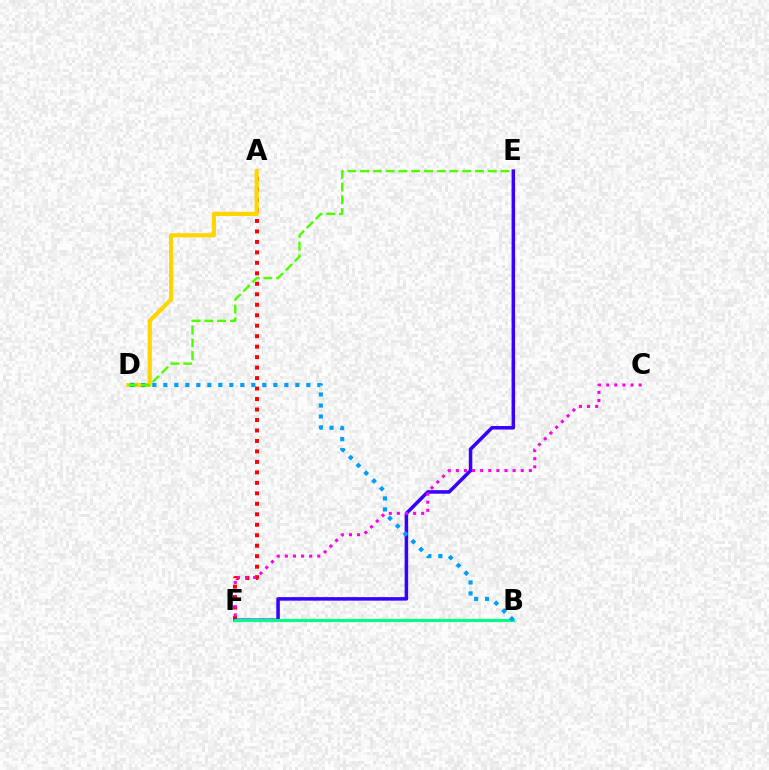{('A', 'F'): [{'color': '#ff0000', 'line_style': 'dotted', 'thickness': 2.85}], ('E', 'F'): [{'color': '#3700ff', 'line_style': 'solid', 'thickness': 2.54}], ('B', 'F'): [{'color': '#00ff86', 'line_style': 'solid', 'thickness': 2.25}], ('A', 'D'): [{'color': '#ffd500', 'line_style': 'solid', 'thickness': 2.99}], ('B', 'D'): [{'color': '#009eff', 'line_style': 'dotted', 'thickness': 2.99}], ('D', 'E'): [{'color': '#4fff00', 'line_style': 'dashed', 'thickness': 1.73}], ('C', 'F'): [{'color': '#ff00ed', 'line_style': 'dotted', 'thickness': 2.2}]}